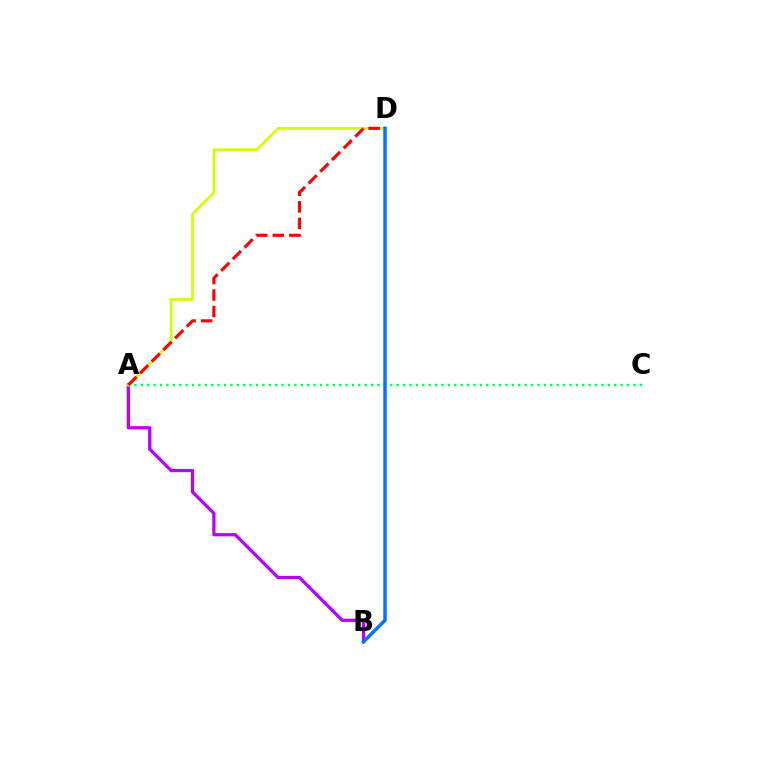{('A', 'B'): [{'color': '#b900ff', 'line_style': 'solid', 'thickness': 2.34}], ('A', 'C'): [{'color': '#00ff5c', 'line_style': 'dotted', 'thickness': 1.74}], ('A', 'D'): [{'color': '#d1ff00', 'line_style': 'solid', 'thickness': 1.98}, {'color': '#ff0000', 'line_style': 'dashed', 'thickness': 2.24}], ('B', 'D'): [{'color': '#0074ff', 'line_style': 'solid', 'thickness': 2.49}]}